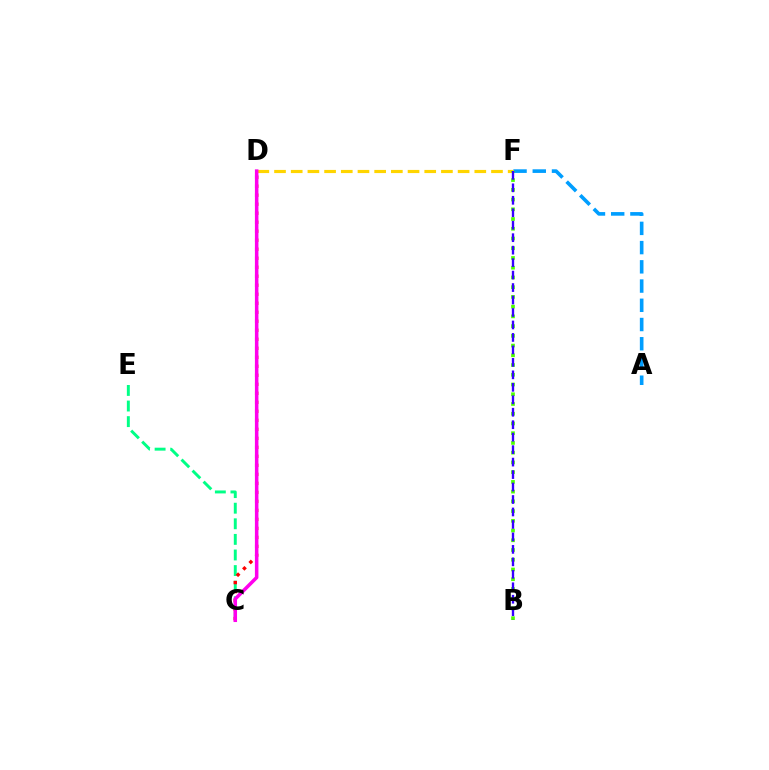{('A', 'F'): [{'color': '#009eff', 'line_style': 'dashed', 'thickness': 2.61}], ('D', 'F'): [{'color': '#ffd500', 'line_style': 'dashed', 'thickness': 2.27}], ('B', 'F'): [{'color': '#4fff00', 'line_style': 'dotted', 'thickness': 2.65}, {'color': '#3700ff', 'line_style': 'dashed', 'thickness': 1.69}], ('C', 'E'): [{'color': '#00ff86', 'line_style': 'dashed', 'thickness': 2.12}], ('C', 'D'): [{'color': '#ff0000', 'line_style': 'dotted', 'thickness': 2.45}, {'color': '#ff00ed', 'line_style': 'solid', 'thickness': 2.54}]}